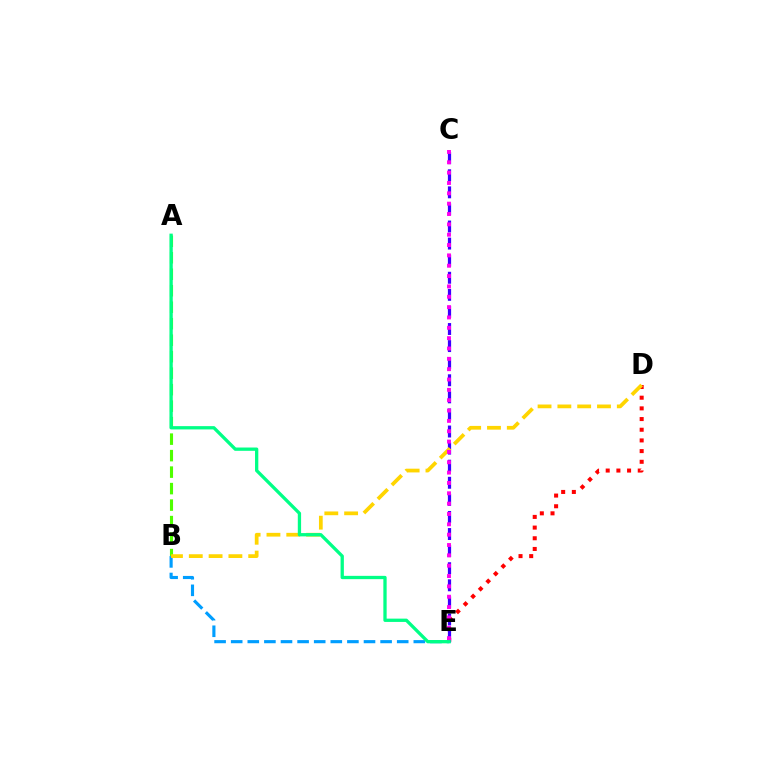{('D', 'E'): [{'color': '#ff0000', 'line_style': 'dotted', 'thickness': 2.9}], ('A', 'B'): [{'color': '#4fff00', 'line_style': 'dashed', 'thickness': 2.24}], ('C', 'E'): [{'color': '#3700ff', 'line_style': 'dashed', 'thickness': 2.32}, {'color': '#ff00ed', 'line_style': 'dotted', 'thickness': 2.81}], ('B', 'E'): [{'color': '#009eff', 'line_style': 'dashed', 'thickness': 2.26}], ('B', 'D'): [{'color': '#ffd500', 'line_style': 'dashed', 'thickness': 2.69}], ('A', 'E'): [{'color': '#00ff86', 'line_style': 'solid', 'thickness': 2.37}]}